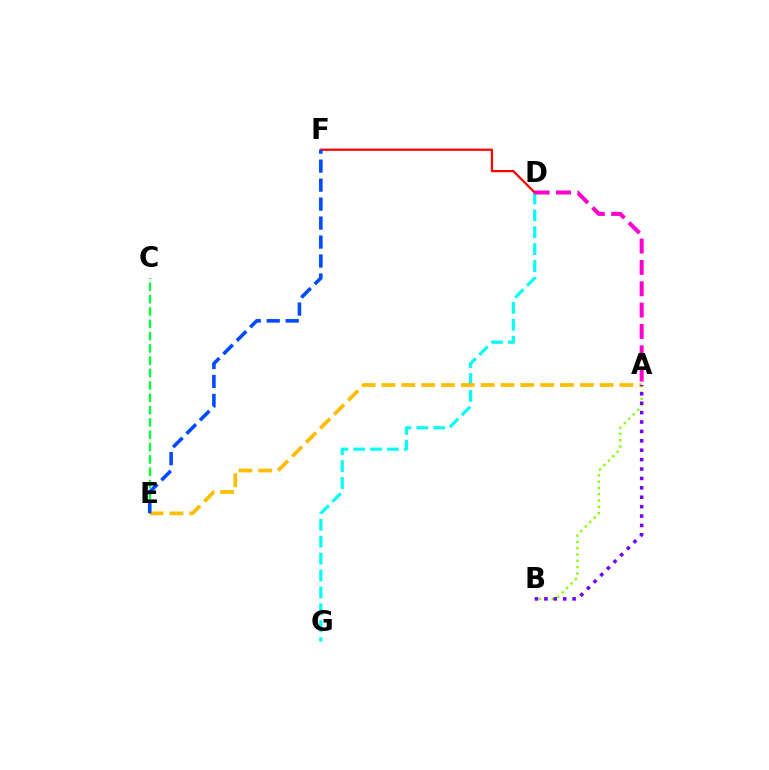{('C', 'E'): [{'color': '#00ff39', 'line_style': 'dashed', 'thickness': 1.67}], ('D', 'G'): [{'color': '#00fff6', 'line_style': 'dashed', 'thickness': 2.3}], ('A', 'E'): [{'color': '#ffbd00', 'line_style': 'dashed', 'thickness': 2.69}], ('A', 'B'): [{'color': '#84ff00', 'line_style': 'dotted', 'thickness': 1.71}, {'color': '#7200ff', 'line_style': 'dotted', 'thickness': 2.55}], ('D', 'F'): [{'color': '#ff0000', 'line_style': 'solid', 'thickness': 1.61}], ('E', 'F'): [{'color': '#004bff', 'line_style': 'dashed', 'thickness': 2.58}], ('A', 'D'): [{'color': '#ff00cf', 'line_style': 'dashed', 'thickness': 2.9}]}